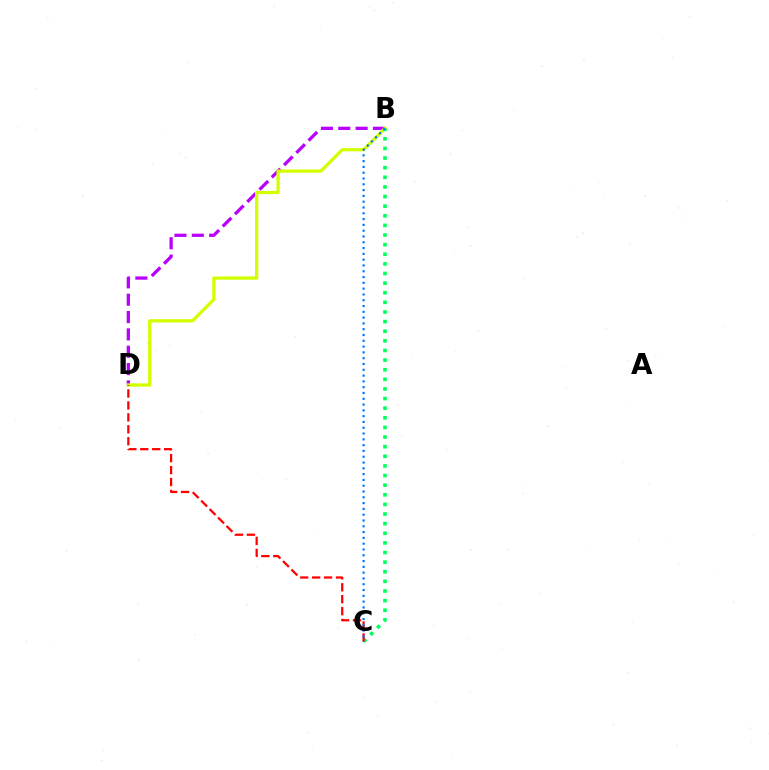{('B', 'D'): [{'color': '#b900ff', 'line_style': 'dashed', 'thickness': 2.36}, {'color': '#d1ff00', 'line_style': 'solid', 'thickness': 2.35}], ('B', 'C'): [{'color': '#00ff5c', 'line_style': 'dotted', 'thickness': 2.61}, {'color': '#0074ff', 'line_style': 'dotted', 'thickness': 1.57}], ('C', 'D'): [{'color': '#ff0000', 'line_style': 'dashed', 'thickness': 1.62}]}